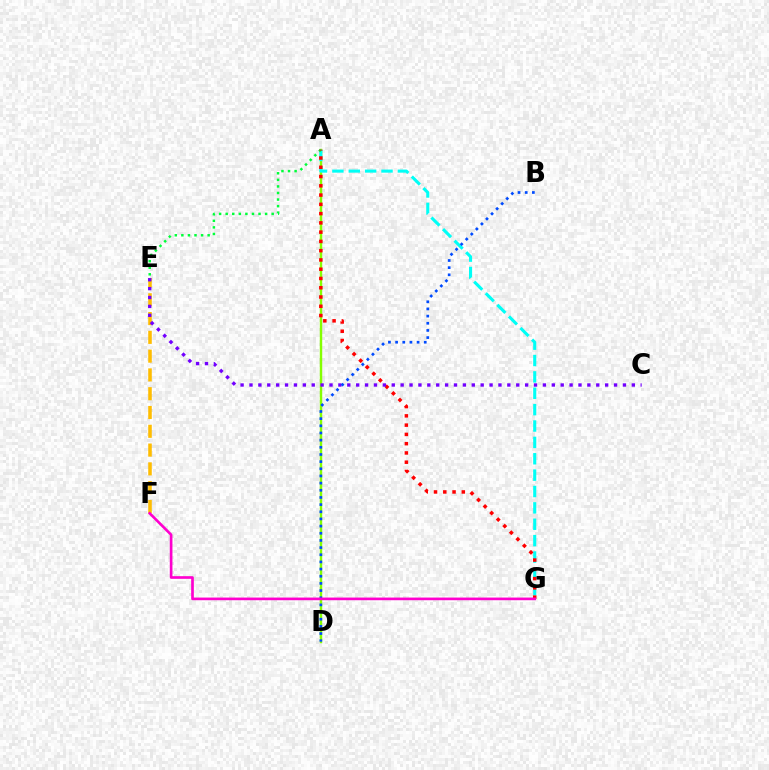{('A', 'D'): [{'color': '#84ff00', 'line_style': 'solid', 'thickness': 1.75}], ('A', 'G'): [{'color': '#00fff6', 'line_style': 'dashed', 'thickness': 2.22}, {'color': '#ff0000', 'line_style': 'dotted', 'thickness': 2.52}], ('A', 'E'): [{'color': '#00ff39', 'line_style': 'dotted', 'thickness': 1.79}], ('E', 'F'): [{'color': '#ffbd00', 'line_style': 'dashed', 'thickness': 2.55}], ('C', 'E'): [{'color': '#7200ff', 'line_style': 'dotted', 'thickness': 2.42}], ('B', 'D'): [{'color': '#004bff', 'line_style': 'dotted', 'thickness': 1.95}], ('F', 'G'): [{'color': '#ff00cf', 'line_style': 'solid', 'thickness': 1.92}]}